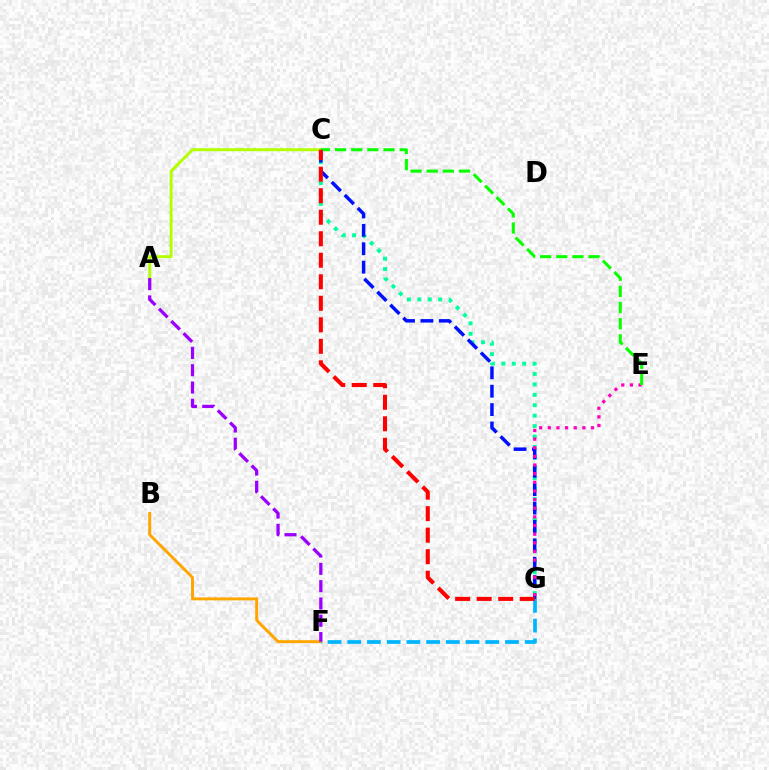{('B', 'F'): [{'color': '#ffa500', 'line_style': 'solid', 'thickness': 2.13}], ('C', 'G'): [{'color': '#00ff9d', 'line_style': 'dotted', 'thickness': 2.83}, {'color': '#0010ff', 'line_style': 'dashed', 'thickness': 2.5}, {'color': '#ff0000', 'line_style': 'dashed', 'thickness': 2.92}], ('A', 'C'): [{'color': '#b3ff00', 'line_style': 'solid', 'thickness': 2.12}], ('F', 'G'): [{'color': '#00b5ff', 'line_style': 'dashed', 'thickness': 2.68}], ('A', 'F'): [{'color': '#9b00ff', 'line_style': 'dashed', 'thickness': 2.35}], ('E', 'G'): [{'color': '#ff00bd', 'line_style': 'dotted', 'thickness': 2.35}], ('C', 'E'): [{'color': '#08ff00', 'line_style': 'dashed', 'thickness': 2.19}]}